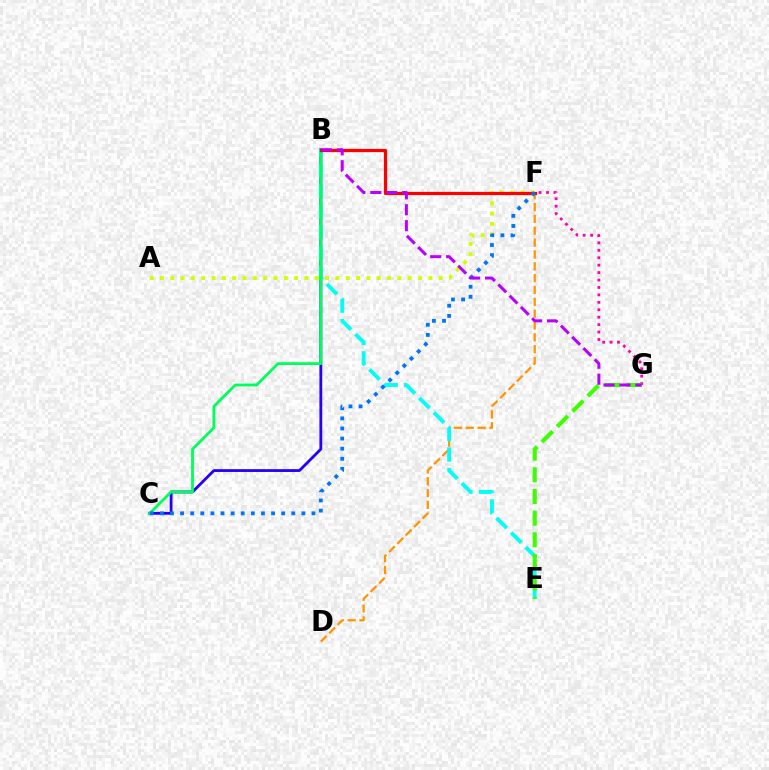{('B', 'C'): [{'color': '#2500ff', 'line_style': 'solid', 'thickness': 2.02}, {'color': '#00ff5c', 'line_style': 'solid', 'thickness': 2.04}], ('F', 'G'): [{'color': '#ff00ac', 'line_style': 'dotted', 'thickness': 2.02}], ('D', 'F'): [{'color': '#ff9400', 'line_style': 'dashed', 'thickness': 1.61}], ('B', 'E'): [{'color': '#00fff6', 'line_style': 'dashed', 'thickness': 2.79}], ('E', 'G'): [{'color': '#3dff00', 'line_style': 'dashed', 'thickness': 2.94}], ('A', 'F'): [{'color': '#d1ff00', 'line_style': 'dotted', 'thickness': 2.8}], ('B', 'F'): [{'color': '#ff0000', 'line_style': 'solid', 'thickness': 2.31}], ('C', 'F'): [{'color': '#0074ff', 'line_style': 'dotted', 'thickness': 2.75}], ('B', 'G'): [{'color': '#b900ff', 'line_style': 'dashed', 'thickness': 2.16}]}